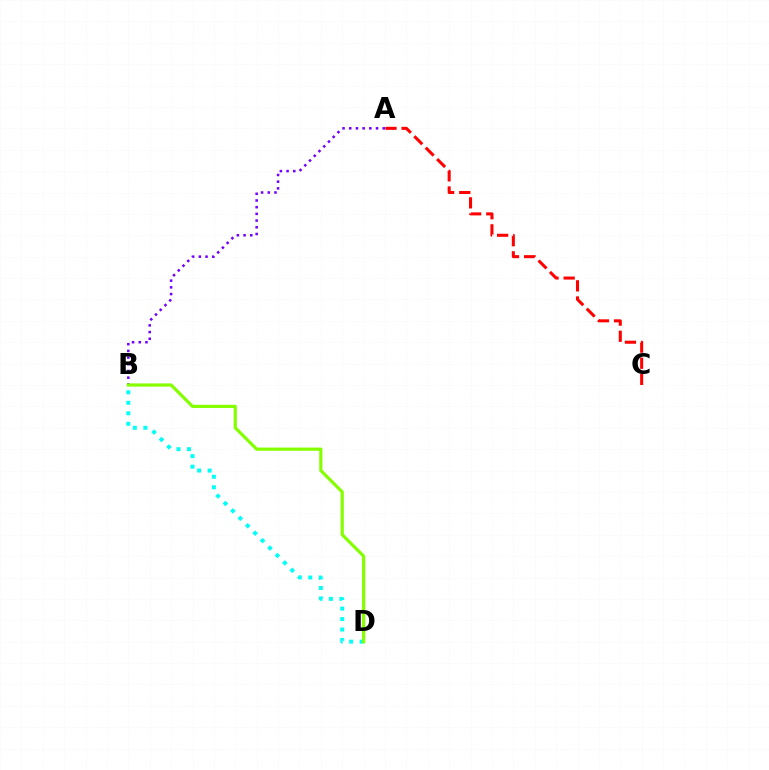{('A', 'B'): [{'color': '#7200ff', 'line_style': 'dotted', 'thickness': 1.82}], ('B', 'D'): [{'color': '#00fff6', 'line_style': 'dotted', 'thickness': 2.85}, {'color': '#84ff00', 'line_style': 'solid', 'thickness': 2.29}], ('A', 'C'): [{'color': '#ff0000', 'line_style': 'dashed', 'thickness': 2.19}]}